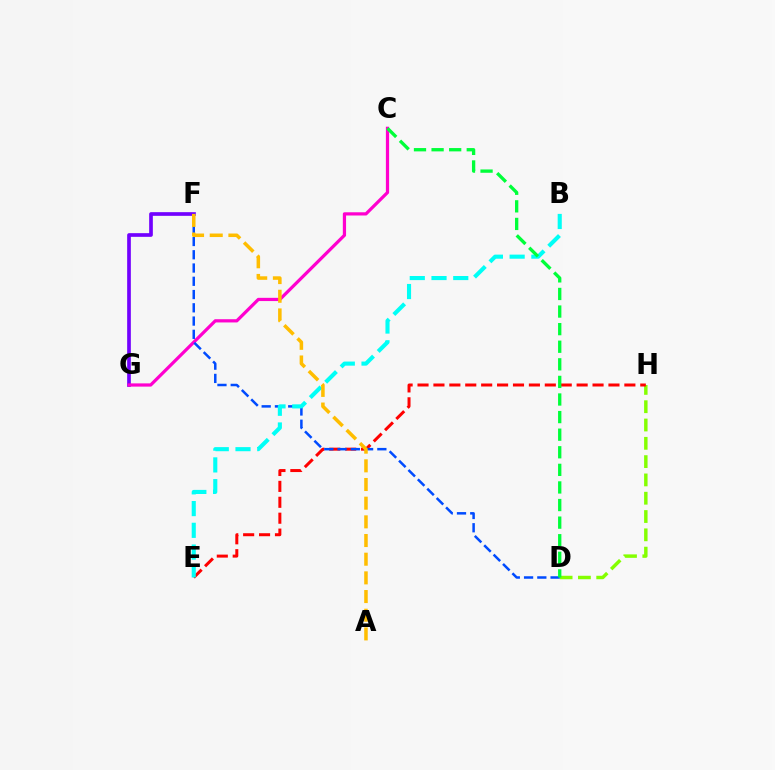{('D', 'H'): [{'color': '#84ff00', 'line_style': 'dashed', 'thickness': 2.49}], ('F', 'G'): [{'color': '#7200ff', 'line_style': 'solid', 'thickness': 2.65}], ('E', 'H'): [{'color': '#ff0000', 'line_style': 'dashed', 'thickness': 2.16}], ('C', 'G'): [{'color': '#ff00cf', 'line_style': 'solid', 'thickness': 2.32}], ('D', 'F'): [{'color': '#004bff', 'line_style': 'dashed', 'thickness': 1.8}], ('B', 'E'): [{'color': '#00fff6', 'line_style': 'dashed', 'thickness': 2.95}], ('A', 'F'): [{'color': '#ffbd00', 'line_style': 'dashed', 'thickness': 2.54}], ('C', 'D'): [{'color': '#00ff39', 'line_style': 'dashed', 'thickness': 2.39}]}